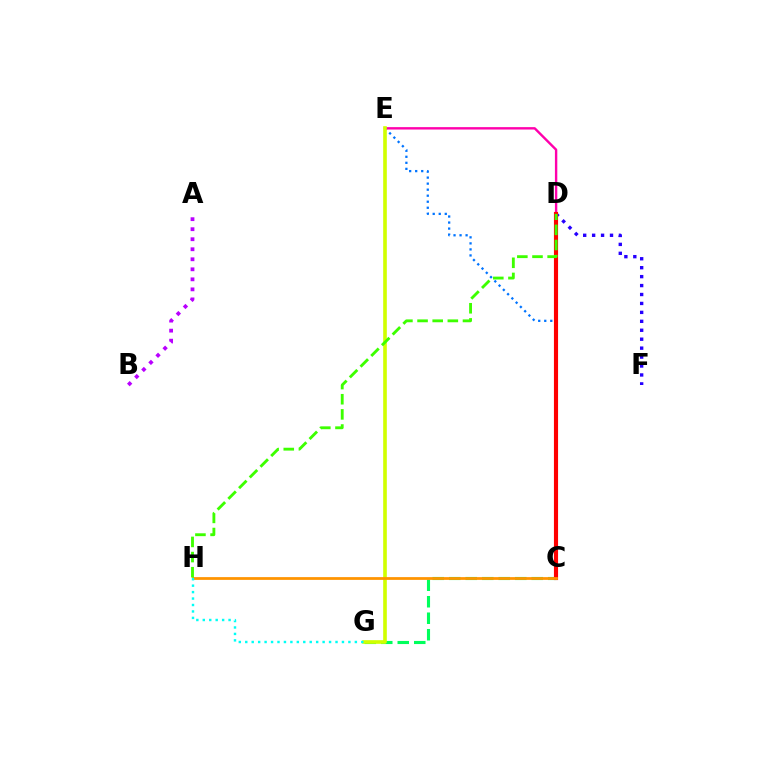{('C', 'E'): [{'color': '#0074ff', 'line_style': 'dotted', 'thickness': 1.64}], ('A', 'B'): [{'color': '#b900ff', 'line_style': 'dotted', 'thickness': 2.72}], ('C', 'G'): [{'color': '#00ff5c', 'line_style': 'dashed', 'thickness': 2.24}], ('D', 'F'): [{'color': '#2500ff', 'line_style': 'dotted', 'thickness': 2.43}], ('D', 'E'): [{'color': '#ff00ac', 'line_style': 'solid', 'thickness': 1.72}], ('E', 'G'): [{'color': '#d1ff00', 'line_style': 'solid', 'thickness': 2.62}], ('C', 'D'): [{'color': '#ff0000', 'line_style': 'solid', 'thickness': 2.98}], ('C', 'H'): [{'color': '#ff9400', 'line_style': 'solid', 'thickness': 1.98}], ('D', 'H'): [{'color': '#3dff00', 'line_style': 'dashed', 'thickness': 2.06}], ('G', 'H'): [{'color': '#00fff6', 'line_style': 'dotted', 'thickness': 1.75}]}